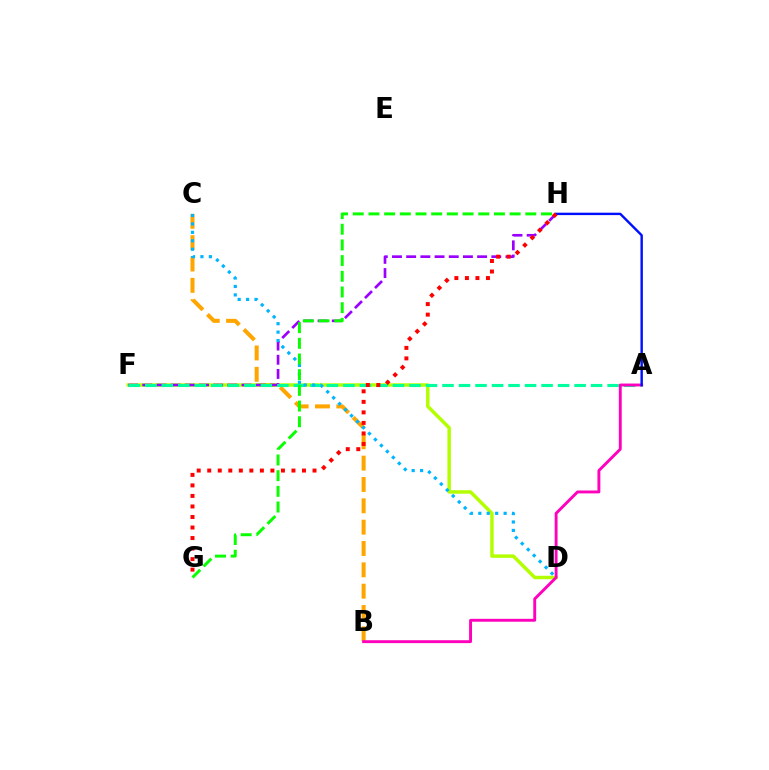{('B', 'C'): [{'color': '#ffa500', 'line_style': 'dashed', 'thickness': 2.9}], ('D', 'F'): [{'color': '#b3ff00', 'line_style': 'solid', 'thickness': 2.49}], ('F', 'H'): [{'color': '#9b00ff', 'line_style': 'dashed', 'thickness': 1.93}], ('A', 'F'): [{'color': '#00ff9d', 'line_style': 'dashed', 'thickness': 2.24}], ('C', 'D'): [{'color': '#00b5ff', 'line_style': 'dotted', 'thickness': 2.29}], ('A', 'B'): [{'color': '#ff00bd', 'line_style': 'solid', 'thickness': 2.08}], ('A', 'H'): [{'color': '#0010ff', 'line_style': 'solid', 'thickness': 1.74}], ('G', 'H'): [{'color': '#08ff00', 'line_style': 'dashed', 'thickness': 2.13}, {'color': '#ff0000', 'line_style': 'dotted', 'thickness': 2.86}]}